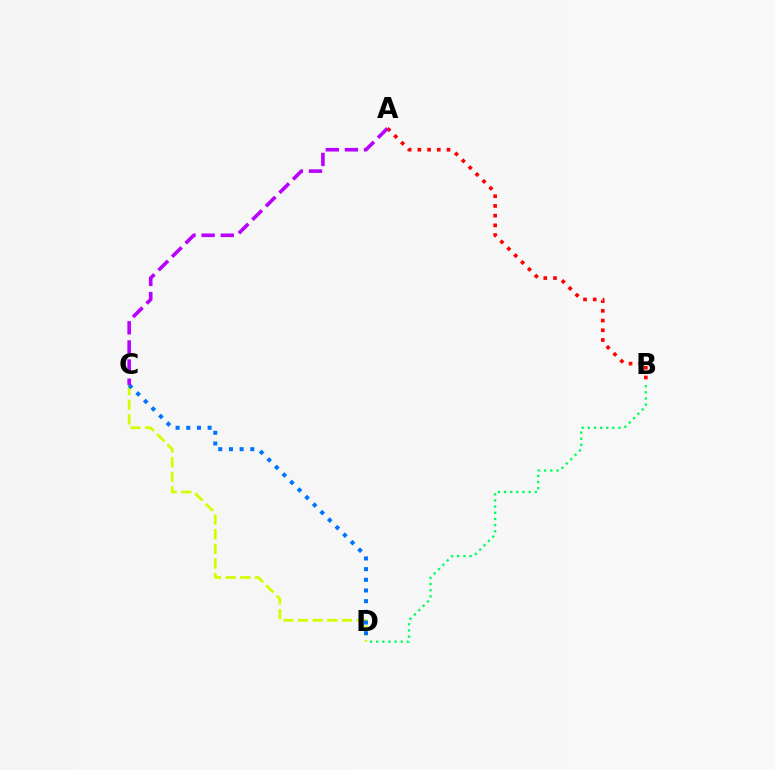{('A', 'B'): [{'color': '#ff0000', 'line_style': 'dotted', 'thickness': 2.64}], ('C', 'D'): [{'color': '#d1ff00', 'line_style': 'dashed', 'thickness': 1.99}, {'color': '#0074ff', 'line_style': 'dotted', 'thickness': 2.9}], ('B', 'D'): [{'color': '#00ff5c', 'line_style': 'dotted', 'thickness': 1.67}], ('A', 'C'): [{'color': '#b900ff', 'line_style': 'dashed', 'thickness': 2.6}]}